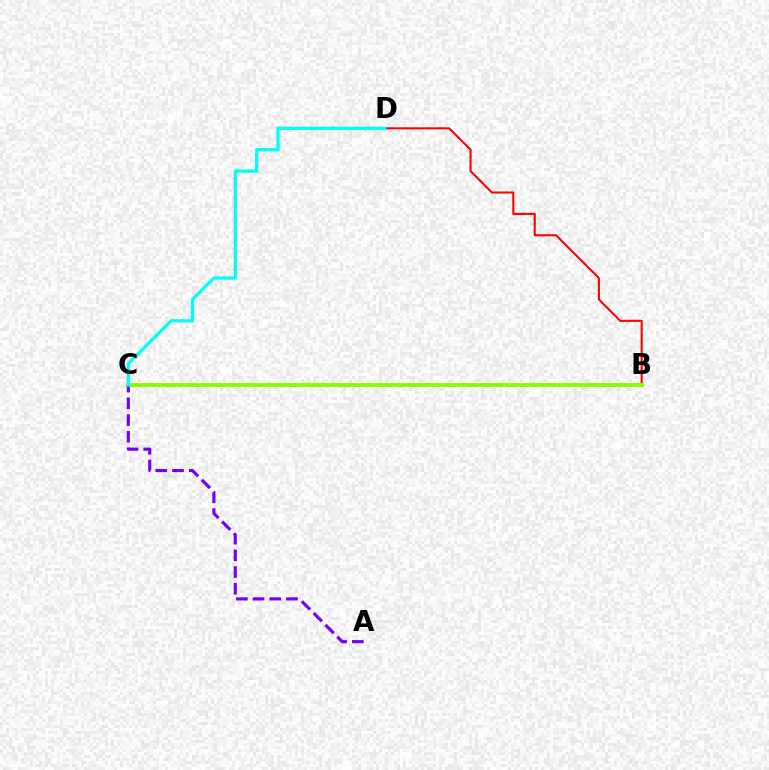{('B', 'D'): [{'color': '#ff0000', 'line_style': 'solid', 'thickness': 1.5}], ('B', 'C'): [{'color': '#84ff00', 'line_style': 'solid', 'thickness': 2.79}], ('A', 'C'): [{'color': '#7200ff', 'line_style': 'dashed', 'thickness': 2.27}], ('C', 'D'): [{'color': '#00fff6', 'line_style': 'solid', 'thickness': 2.34}]}